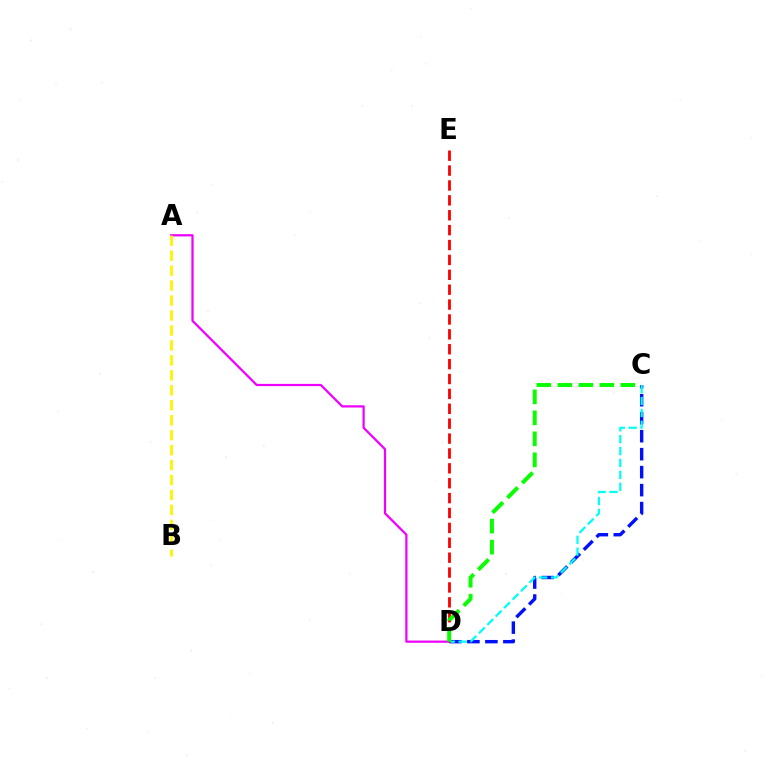{('C', 'D'): [{'color': '#0010ff', 'line_style': 'dashed', 'thickness': 2.44}, {'color': '#00fff6', 'line_style': 'dashed', 'thickness': 1.62}, {'color': '#08ff00', 'line_style': 'dashed', 'thickness': 2.85}], ('A', 'D'): [{'color': '#ee00ff', 'line_style': 'solid', 'thickness': 1.61}], ('D', 'E'): [{'color': '#ff0000', 'line_style': 'dashed', 'thickness': 2.02}], ('A', 'B'): [{'color': '#fcf500', 'line_style': 'dashed', 'thickness': 2.03}]}